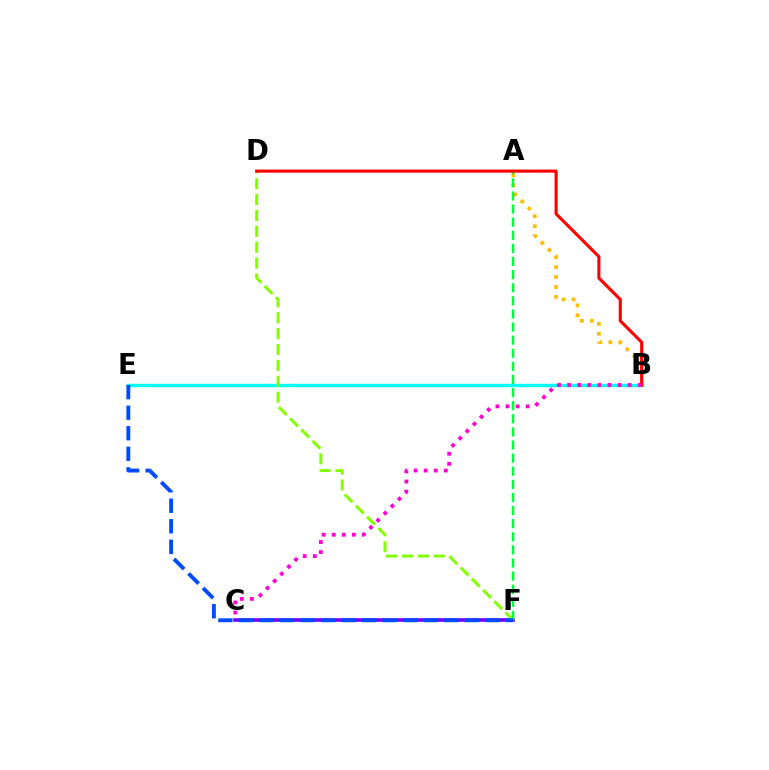{('A', 'B'): [{'color': '#ffbd00', 'line_style': 'dotted', 'thickness': 2.7}], ('B', 'E'): [{'color': '#00fff6', 'line_style': 'solid', 'thickness': 2.46}], ('C', 'F'): [{'color': '#7200ff', 'line_style': 'solid', 'thickness': 2.59}], ('D', 'F'): [{'color': '#84ff00', 'line_style': 'dashed', 'thickness': 2.16}], ('A', 'F'): [{'color': '#00ff39', 'line_style': 'dashed', 'thickness': 1.78}], ('E', 'F'): [{'color': '#004bff', 'line_style': 'dashed', 'thickness': 2.79}], ('B', 'D'): [{'color': '#ff0000', 'line_style': 'solid', 'thickness': 2.22}], ('B', 'C'): [{'color': '#ff00cf', 'line_style': 'dotted', 'thickness': 2.74}]}